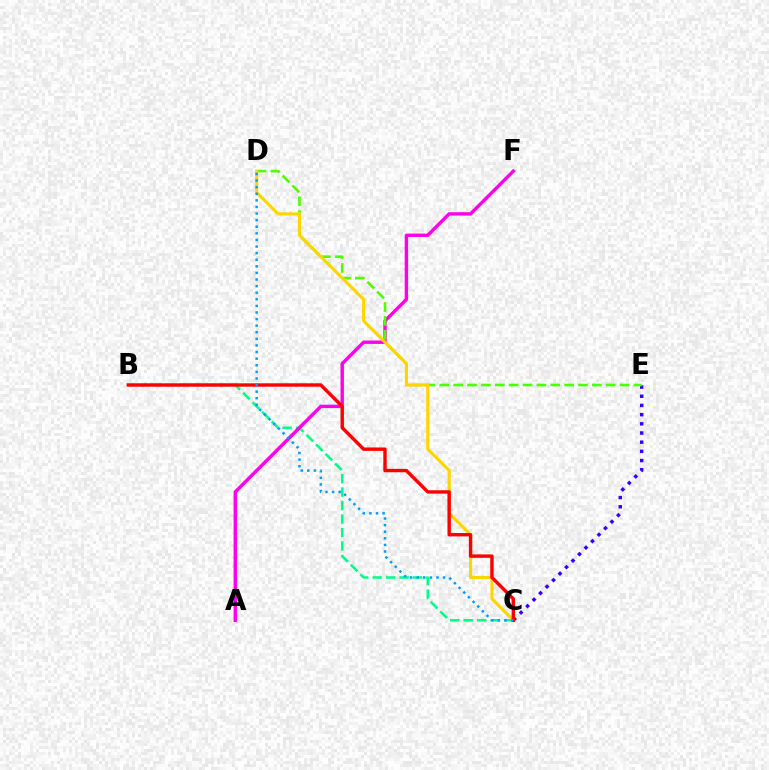{('B', 'C'): [{'color': '#00ff86', 'line_style': 'dashed', 'thickness': 1.83}, {'color': '#ff0000', 'line_style': 'solid', 'thickness': 2.45}], ('C', 'E'): [{'color': '#3700ff', 'line_style': 'dotted', 'thickness': 2.49}], ('A', 'F'): [{'color': '#ff00ed', 'line_style': 'solid', 'thickness': 2.44}], ('D', 'E'): [{'color': '#4fff00', 'line_style': 'dashed', 'thickness': 1.88}], ('C', 'D'): [{'color': '#ffd500', 'line_style': 'solid', 'thickness': 2.24}, {'color': '#009eff', 'line_style': 'dotted', 'thickness': 1.79}]}